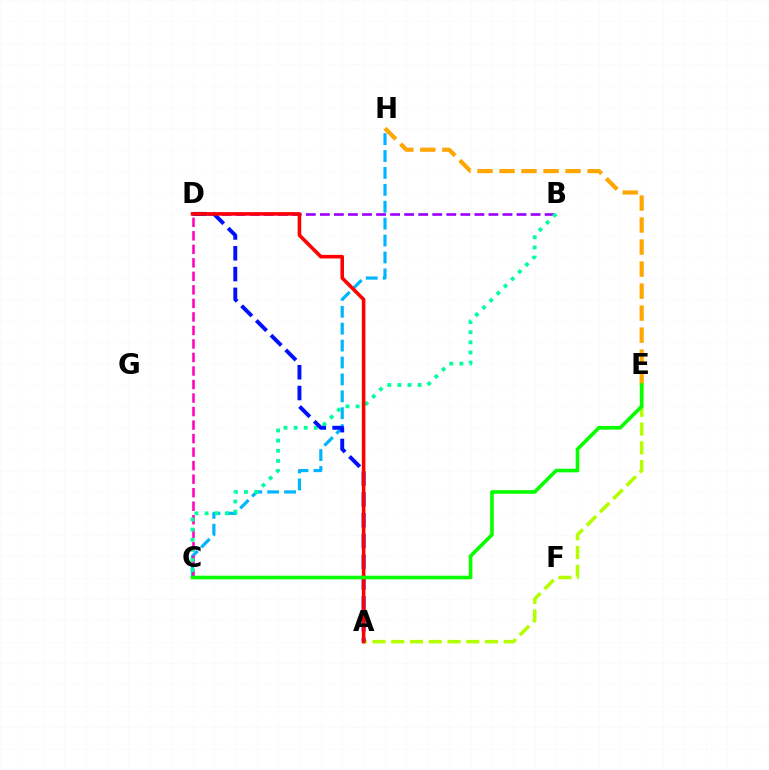{('C', 'H'): [{'color': '#00b5ff', 'line_style': 'dashed', 'thickness': 2.3}], ('A', 'E'): [{'color': '#b3ff00', 'line_style': 'dashed', 'thickness': 2.55}], ('E', 'H'): [{'color': '#ffa500', 'line_style': 'dashed', 'thickness': 2.99}], ('C', 'D'): [{'color': '#ff00bd', 'line_style': 'dashed', 'thickness': 1.84}], ('B', 'D'): [{'color': '#9b00ff', 'line_style': 'dashed', 'thickness': 1.91}], ('B', 'C'): [{'color': '#00ff9d', 'line_style': 'dotted', 'thickness': 2.75}], ('A', 'D'): [{'color': '#0010ff', 'line_style': 'dashed', 'thickness': 2.82}, {'color': '#ff0000', 'line_style': 'solid', 'thickness': 2.58}], ('C', 'E'): [{'color': '#08ff00', 'line_style': 'solid', 'thickness': 2.61}]}